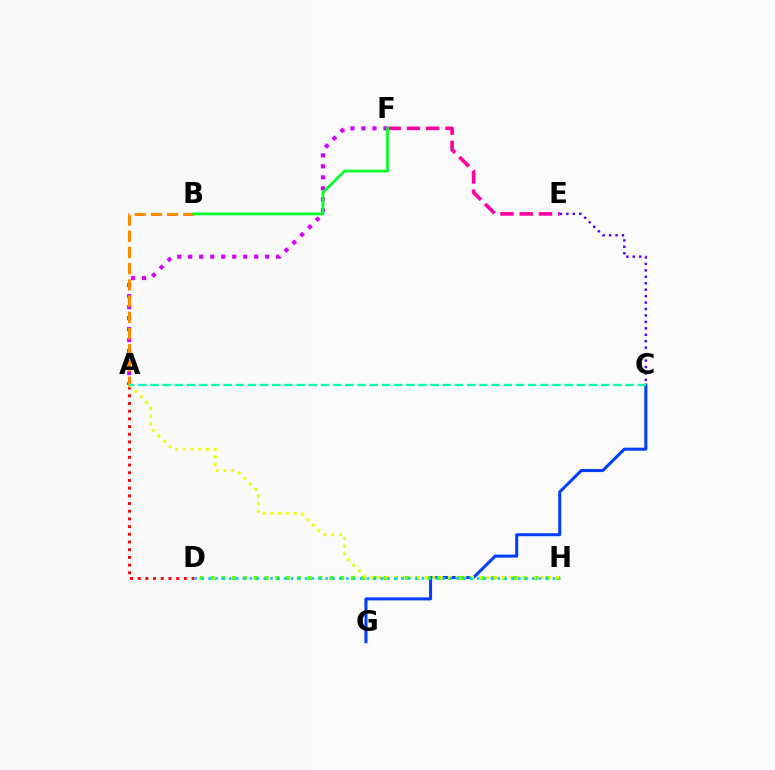{('E', 'F'): [{'color': '#ff00a0', 'line_style': 'dashed', 'thickness': 2.61}], ('C', 'G'): [{'color': '#003fff', 'line_style': 'solid', 'thickness': 2.18}], ('A', 'D'): [{'color': '#ff0000', 'line_style': 'dotted', 'thickness': 2.09}], ('A', 'F'): [{'color': '#d600ff', 'line_style': 'dotted', 'thickness': 2.99}], ('A', 'B'): [{'color': '#ff8800', 'line_style': 'dashed', 'thickness': 2.2}], ('D', 'H'): [{'color': '#66ff00', 'line_style': 'dotted', 'thickness': 2.93}, {'color': '#00c7ff', 'line_style': 'dotted', 'thickness': 1.87}], ('A', 'H'): [{'color': '#eeff00', 'line_style': 'dotted', 'thickness': 2.1}], ('B', 'F'): [{'color': '#00ff27', 'line_style': 'solid', 'thickness': 1.96}], ('A', 'C'): [{'color': '#00ffaf', 'line_style': 'dashed', 'thickness': 1.65}], ('C', 'E'): [{'color': '#4f00ff', 'line_style': 'dotted', 'thickness': 1.75}]}